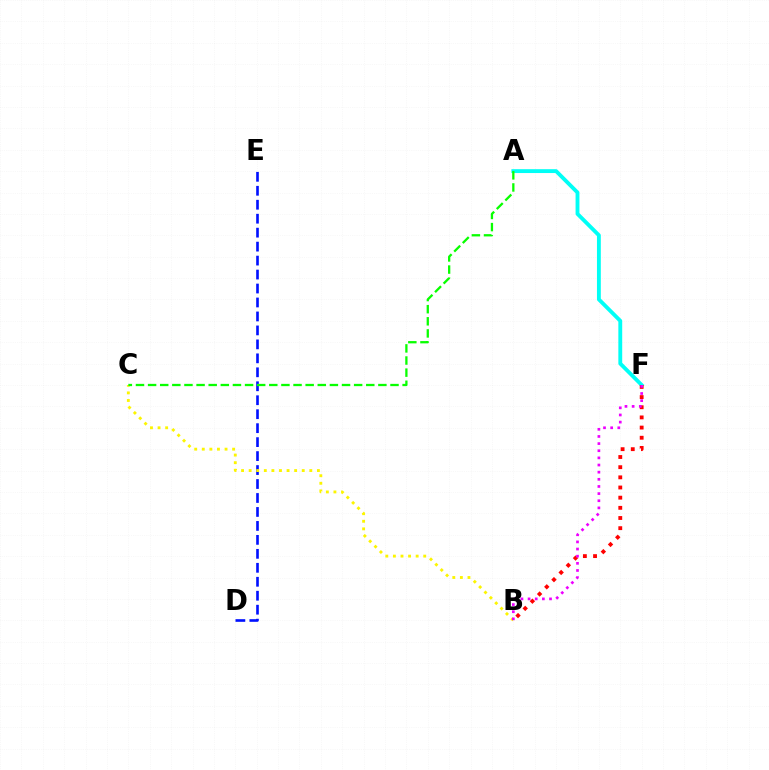{('A', 'F'): [{'color': '#00fff6', 'line_style': 'solid', 'thickness': 2.78}], ('B', 'F'): [{'color': '#ff0000', 'line_style': 'dotted', 'thickness': 2.76}, {'color': '#ee00ff', 'line_style': 'dotted', 'thickness': 1.94}], ('D', 'E'): [{'color': '#0010ff', 'line_style': 'dashed', 'thickness': 1.9}], ('B', 'C'): [{'color': '#fcf500', 'line_style': 'dotted', 'thickness': 2.06}], ('A', 'C'): [{'color': '#08ff00', 'line_style': 'dashed', 'thickness': 1.65}]}